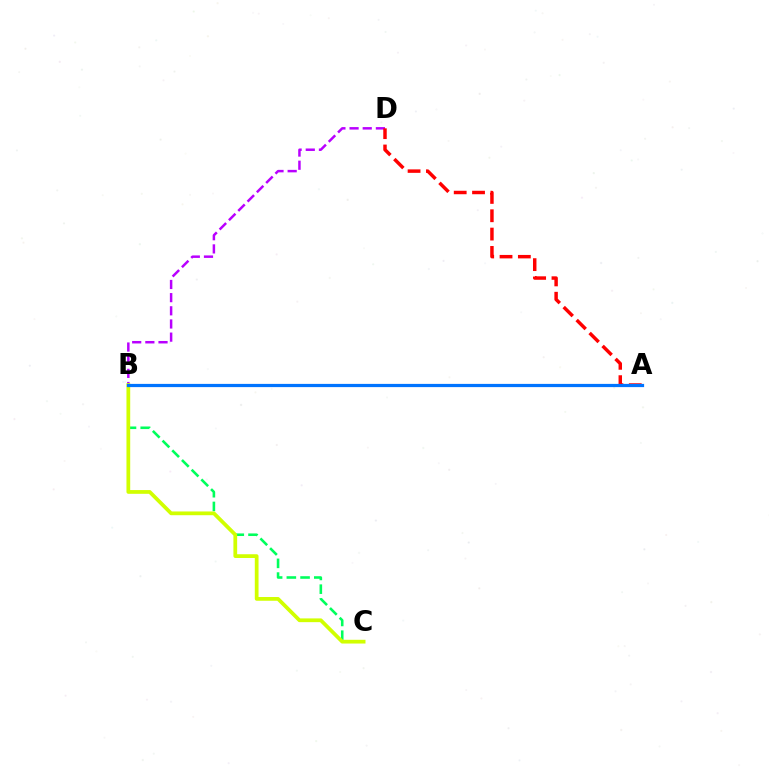{('B', 'D'): [{'color': '#b900ff', 'line_style': 'dashed', 'thickness': 1.79}], ('B', 'C'): [{'color': '#00ff5c', 'line_style': 'dashed', 'thickness': 1.86}, {'color': '#d1ff00', 'line_style': 'solid', 'thickness': 2.7}], ('A', 'D'): [{'color': '#ff0000', 'line_style': 'dashed', 'thickness': 2.49}], ('A', 'B'): [{'color': '#0074ff', 'line_style': 'solid', 'thickness': 2.32}]}